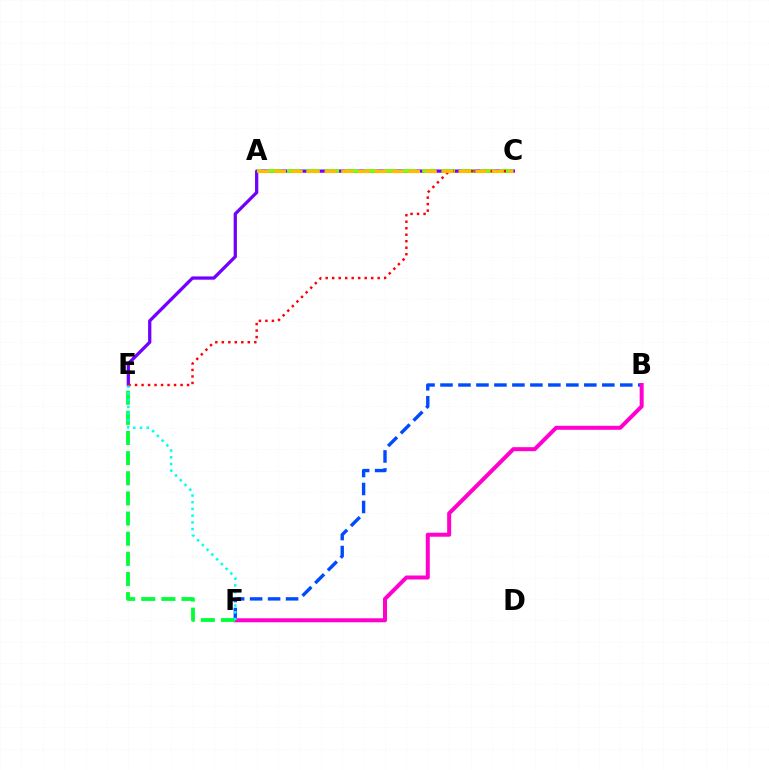{('C', 'E'): [{'color': '#7200ff', 'line_style': 'solid', 'thickness': 2.35}, {'color': '#ff0000', 'line_style': 'dotted', 'thickness': 1.77}], ('A', 'C'): [{'color': '#84ff00', 'line_style': 'dashed', 'thickness': 2.63}, {'color': '#ffbd00', 'line_style': 'dashed', 'thickness': 2.28}], ('B', 'F'): [{'color': '#004bff', 'line_style': 'dashed', 'thickness': 2.44}, {'color': '#ff00cf', 'line_style': 'solid', 'thickness': 2.88}], ('E', 'F'): [{'color': '#00ff39', 'line_style': 'dashed', 'thickness': 2.74}, {'color': '#00fff6', 'line_style': 'dotted', 'thickness': 1.83}]}